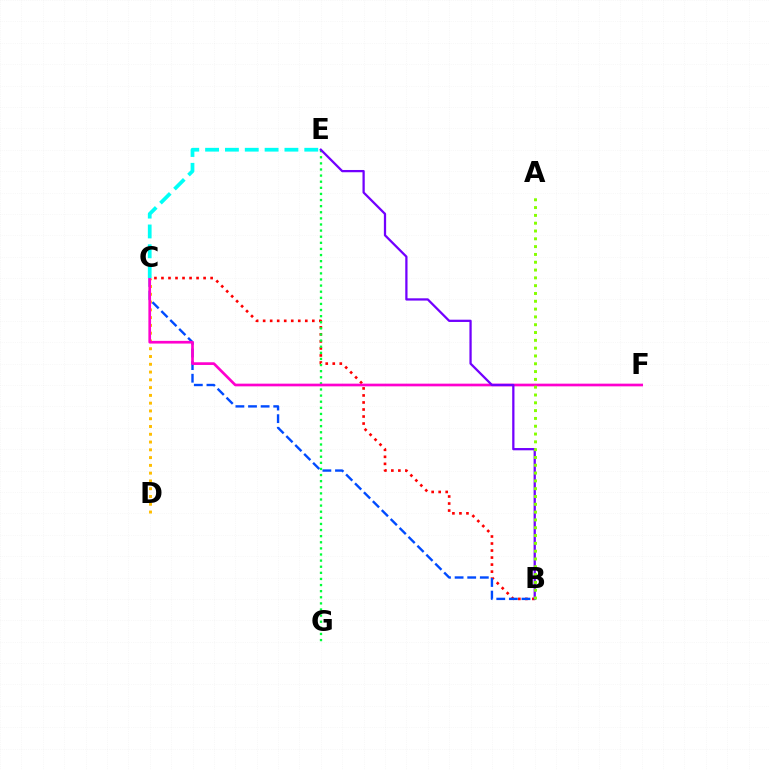{('B', 'C'): [{'color': '#ff0000', 'line_style': 'dotted', 'thickness': 1.91}, {'color': '#004bff', 'line_style': 'dashed', 'thickness': 1.71}], ('C', 'D'): [{'color': '#ffbd00', 'line_style': 'dotted', 'thickness': 2.11}], ('E', 'G'): [{'color': '#00ff39', 'line_style': 'dotted', 'thickness': 1.66}], ('C', 'F'): [{'color': '#ff00cf', 'line_style': 'solid', 'thickness': 1.94}], ('C', 'E'): [{'color': '#00fff6', 'line_style': 'dashed', 'thickness': 2.69}], ('B', 'E'): [{'color': '#7200ff', 'line_style': 'solid', 'thickness': 1.63}], ('A', 'B'): [{'color': '#84ff00', 'line_style': 'dotted', 'thickness': 2.12}]}